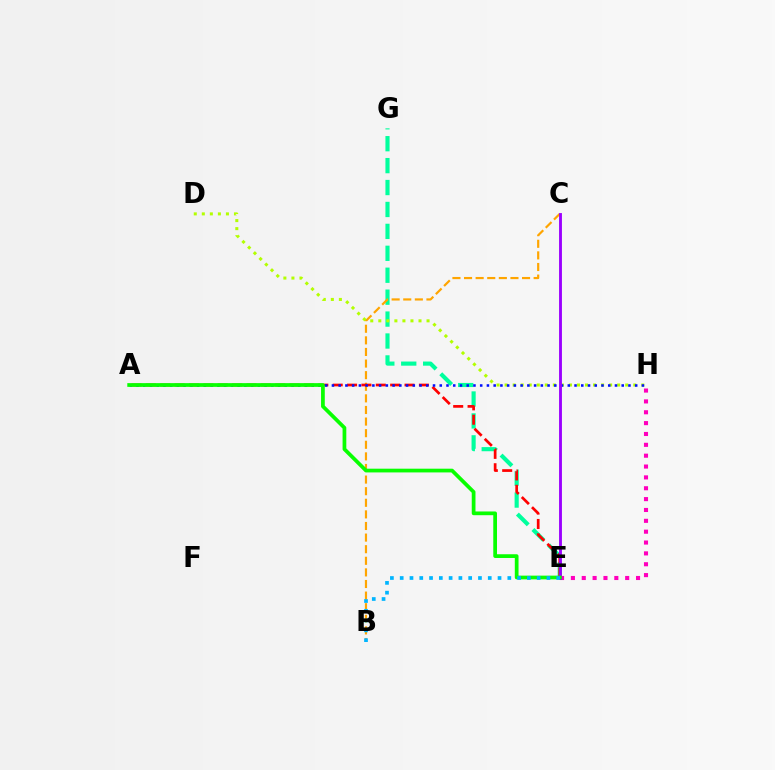{('E', 'G'): [{'color': '#00ff9d', 'line_style': 'dashed', 'thickness': 2.98}], ('B', 'C'): [{'color': '#ffa500', 'line_style': 'dashed', 'thickness': 1.58}], ('E', 'H'): [{'color': '#ff00bd', 'line_style': 'dotted', 'thickness': 2.95}], ('A', 'E'): [{'color': '#ff0000', 'line_style': 'dashed', 'thickness': 1.95}, {'color': '#08ff00', 'line_style': 'solid', 'thickness': 2.69}], ('D', 'H'): [{'color': '#b3ff00', 'line_style': 'dotted', 'thickness': 2.18}], ('A', 'H'): [{'color': '#0010ff', 'line_style': 'dotted', 'thickness': 1.83}], ('C', 'E'): [{'color': '#9b00ff', 'line_style': 'solid', 'thickness': 2.06}], ('B', 'E'): [{'color': '#00b5ff', 'line_style': 'dotted', 'thickness': 2.66}]}